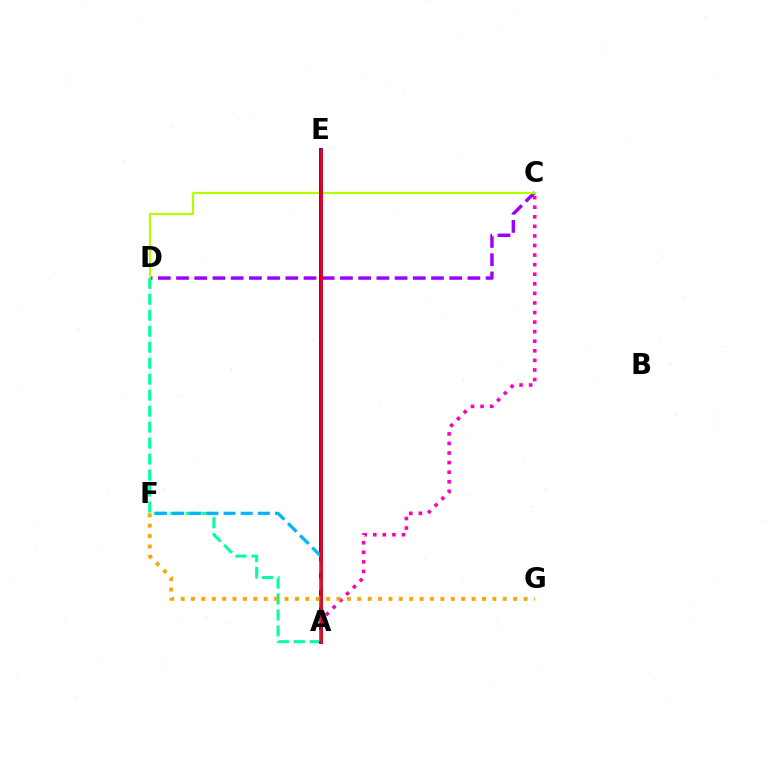{('A', 'C'): [{'color': '#ff00bd', 'line_style': 'dotted', 'thickness': 2.6}], ('C', 'D'): [{'color': '#9b00ff', 'line_style': 'dashed', 'thickness': 2.47}, {'color': '#b3ff00', 'line_style': 'solid', 'thickness': 1.59}], ('A', 'E'): [{'color': '#08ff00', 'line_style': 'solid', 'thickness': 1.87}, {'color': '#0010ff', 'line_style': 'solid', 'thickness': 2.77}, {'color': '#ff0000', 'line_style': 'solid', 'thickness': 1.89}], ('A', 'D'): [{'color': '#00ff9d', 'line_style': 'dashed', 'thickness': 2.17}], ('F', 'G'): [{'color': '#ffa500', 'line_style': 'dotted', 'thickness': 2.82}], ('A', 'F'): [{'color': '#00b5ff', 'line_style': 'dashed', 'thickness': 2.33}]}